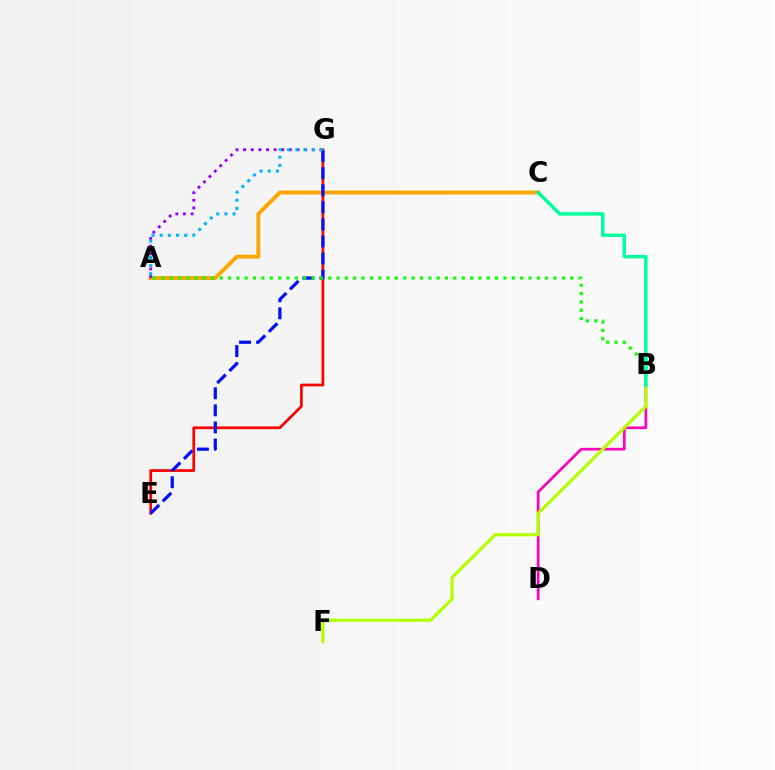{('B', 'D'): [{'color': '#ff00bd', 'line_style': 'solid', 'thickness': 1.93}], ('A', 'C'): [{'color': '#ffa500', 'line_style': 'solid', 'thickness': 2.78}], ('E', 'G'): [{'color': '#ff0000', 'line_style': 'solid', 'thickness': 1.96}, {'color': '#0010ff', 'line_style': 'dashed', 'thickness': 2.32}], ('A', 'G'): [{'color': '#9b00ff', 'line_style': 'dotted', 'thickness': 2.07}, {'color': '#00b5ff', 'line_style': 'dotted', 'thickness': 2.22}], ('B', 'F'): [{'color': '#b3ff00', 'line_style': 'solid', 'thickness': 2.3}], ('A', 'B'): [{'color': '#08ff00', 'line_style': 'dotted', 'thickness': 2.27}], ('B', 'C'): [{'color': '#00ff9d', 'line_style': 'solid', 'thickness': 2.49}]}